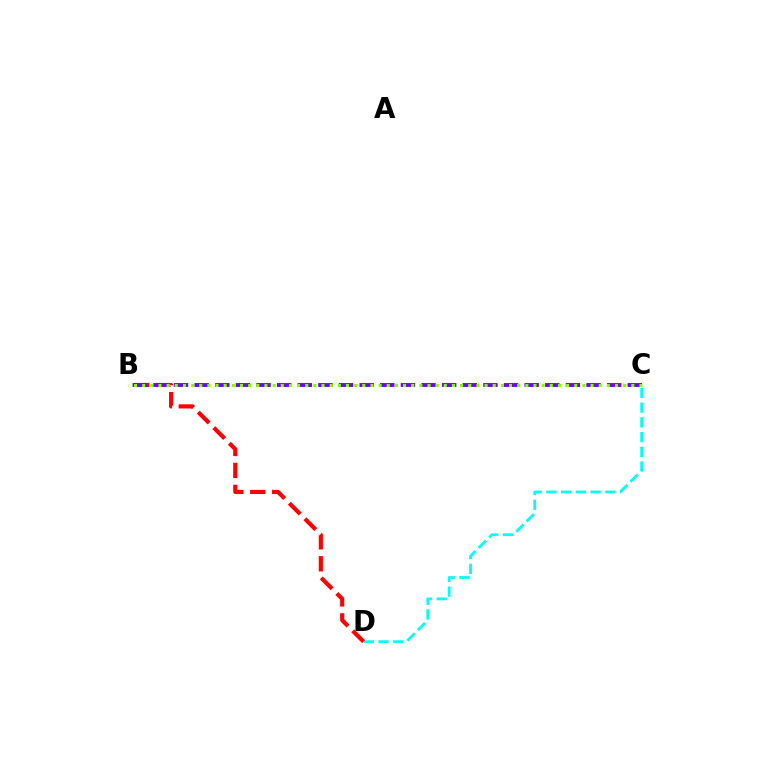{('C', 'D'): [{'color': '#00fff6', 'line_style': 'dashed', 'thickness': 2.0}], ('B', 'D'): [{'color': '#ff0000', 'line_style': 'dashed', 'thickness': 2.99}], ('B', 'C'): [{'color': '#7200ff', 'line_style': 'dashed', 'thickness': 2.8}, {'color': '#84ff00', 'line_style': 'dotted', 'thickness': 2.21}]}